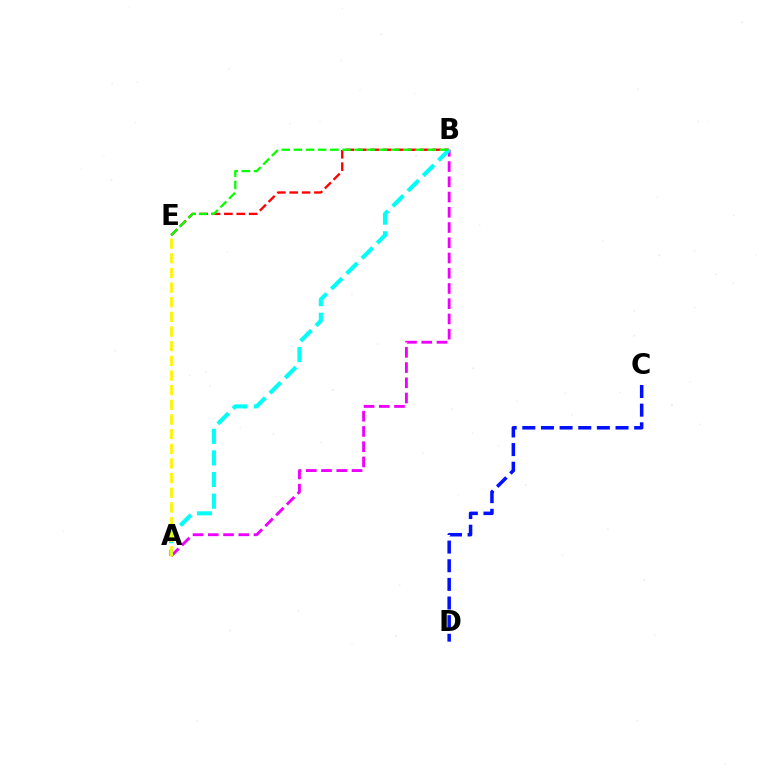{('B', 'E'): [{'color': '#ff0000', 'line_style': 'dashed', 'thickness': 1.68}, {'color': '#08ff00', 'line_style': 'dashed', 'thickness': 1.65}], ('C', 'D'): [{'color': '#0010ff', 'line_style': 'dashed', 'thickness': 2.53}], ('A', 'B'): [{'color': '#ee00ff', 'line_style': 'dashed', 'thickness': 2.07}, {'color': '#00fff6', 'line_style': 'dashed', 'thickness': 2.94}], ('A', 'E'): [{'color': '#fcf500', 'line_style': 'dashed', 'thickness': 1.99}]}